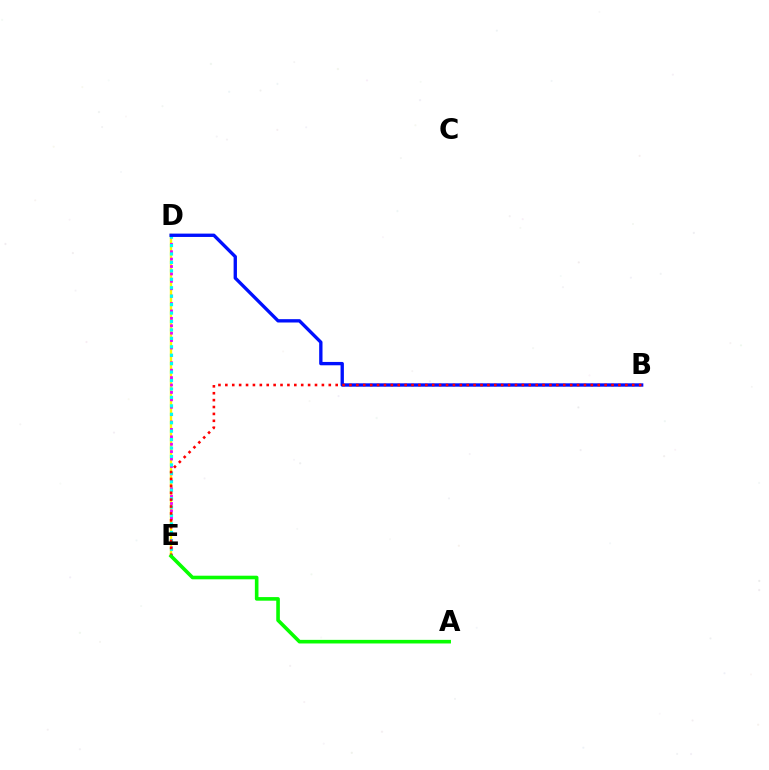{('D', 'E'): [{'color': '#fcf500', 'line_style': 'solid', 'thickness': 1.71}, {'color': '#ee00ff', 'line_style': 'dotted', 'thickness': 2.01}, {'color': '#00fff6', 'line_style': 'dotted', 'thickness': 2.29}], ('B', 'D'): [{'color': '#0010ff', 'line_style': 'solid', 'thickness': 2.41}], ('B', 'E'): [{'color': '#ff0000', 'line_style': 'dotted', 'thickness': 1.87}], ('A', 'E'): [{'color': '#08ff00', 'line_style': 'solid', 'thickness': 2.59}]}